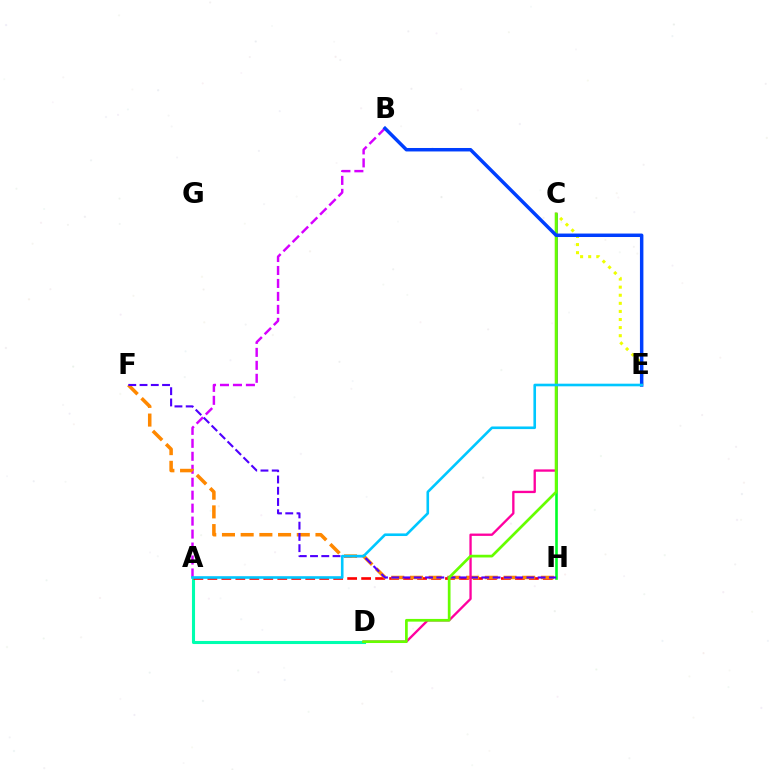{('A', 'D'): [{'color': '#00ffaf', 'line_style': 'solid', 'thickness': 2.21}], ('C', 'H'): [{'color': '#00ff27', 'line_style': 'solid', 'thickness': 1.88}], ('A', 'H'): [{'color': '#ff0000', 'line_style': 'dashed', 'thickness': 1.9}], ('A', 'B'): [{'color': '#d600ff', 'line_style': 'dashed', 'thickness': 1.76}], ('F', 'H'): [{'color': '#ff8800', 'line_style': 'dashed', 'thickness': 2.54}, {'color': '#4f00ff', 'line_style': 'dashed', 'thickness': 1.53}], ('C', 'E'): [{'color': '#eeff00', 'line_style': 'dotted', 'thickness': 2.2}], ('C', 'D'): [{'color': '#ff00a0', 'line_style': 'solid', 'thickness': 1.68}, {'color': '#66ff00', 'line_style': 'solid', 'thickness': 1.95}], ('B', 'E'): [{'color': '#003fff', 'line_style': 'solid', 'thickness': 2.5}], ('A', 'E'): [{'color': '#00c7ff', 'line_style': 'solid', 'thickness': 1.88}]}